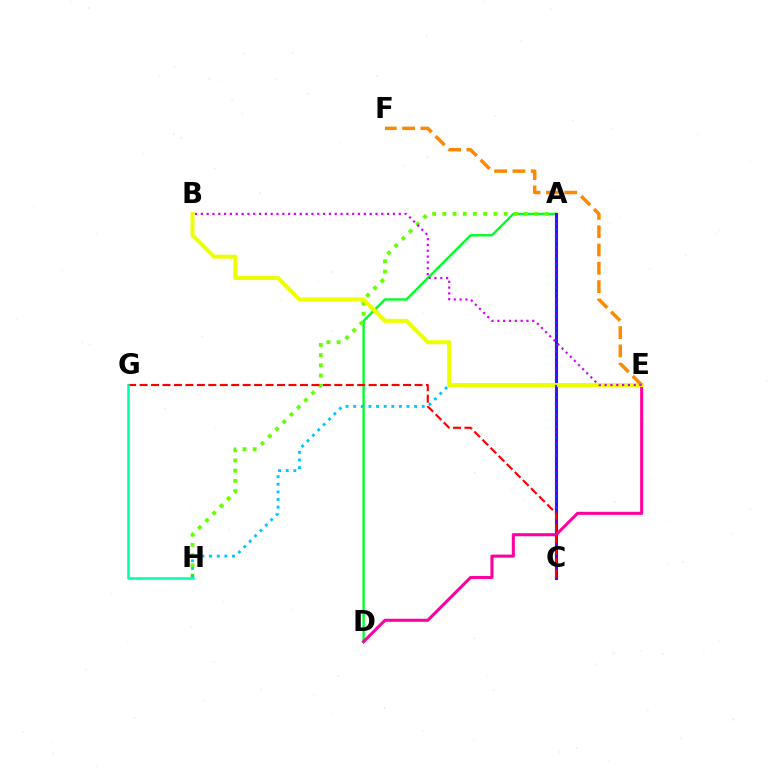{('A', 'D'): [{'color': '#00ff27', 'line_style': 'solid', 'thickness': 1.71}], ('A', 'H'): [{'color': '#66ff00', 'line_style': 'dotted', 'thickness': 2.78}], ('A', 'C'): [{'color': '#4f00ff', 'line_style': 'solid', 'thickness': 2.2}, {'color': '#003fff', 'line_style': 'dotted', 'thickness': 1.57}], ('E', 'H'): [{'color': '#00c7ff', 'line_style': 'dotted', 'thickness': 2.07}], ('D', 'E'): [{'color': '#ff00a0', 'line_style': 'solid', 'thickness': 2.21}], ('B', 'E'): [{'color': '#eeff00', 'line_style': 'solid', 'thickness': 2.88}, {'color': '#d600ff', 'line_style': 'dotted', 'thickness': 1.58}], ('E', 'F'): [{'color': '#ff8800', 'line_style': 'dashed', 'thickness': 2.48}], ('C', 'G'): [{'color': '#ff0000', 'line_style': 'dashed', 'thickness': 1.56}], ('G', 'H'): [{'color': '#00ffaf', 'line_style': 'solid', 'thickness': 1.86}]}